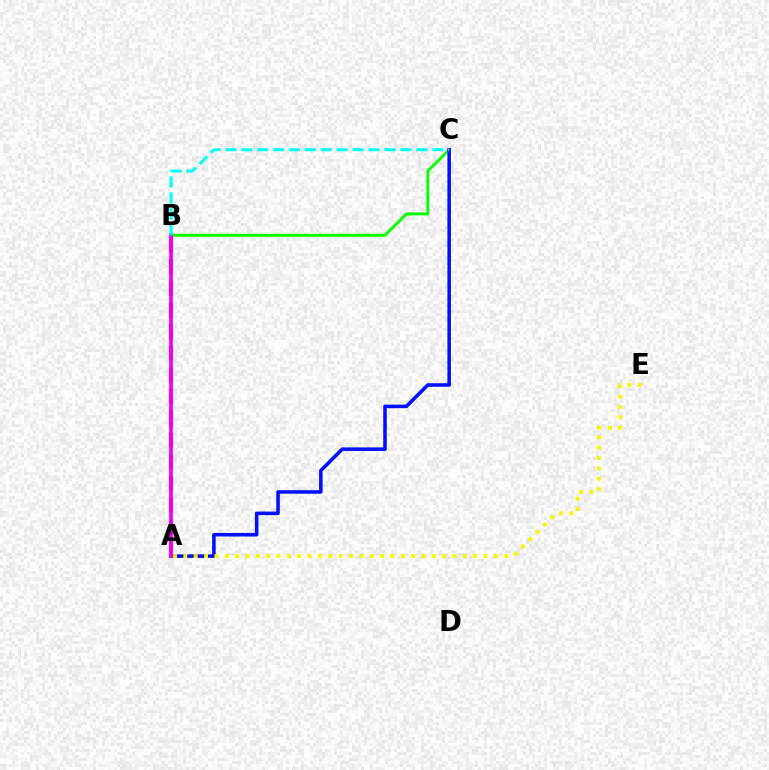{('B', 'C'): [{'color': '#08ff00', 'line_style': 'solid', 'thickness': 2.1}, {'color': '#00fff6', 'line_style': 'dashed', 'thickness': 2.16}], ('A', 'C'): [{'color': '#0010ff', 'line_style': 'solid', 'thickness': 2.56}], ('A', 'B'): [{'color': '#ff0000', 'line_style': 'dashed', 'thickness': 2.95}, {'color': '#ee00ff', 'line_style': 'solid', 'thickness': 2.65}], ('A', 'E'): [{'color': '#fcf500', 'line_style': 'dotted', 'thickness': 2.81}]}